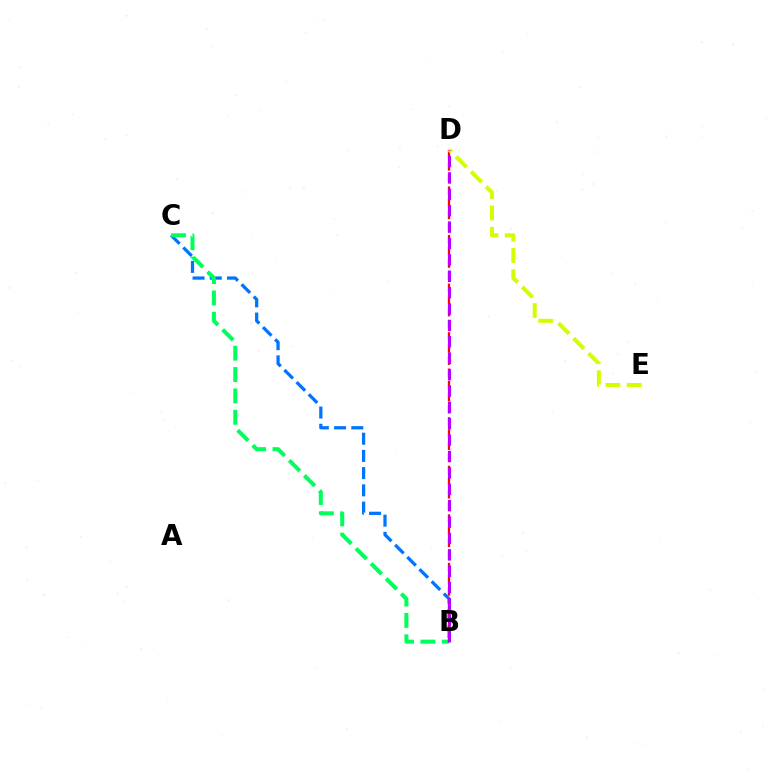{('B', 'C'): [{'color': '#0074ff', 'line_style': 'dashed', 'thickness': 2.34}, {'color': '#00ff5c', 'line_style': 'dashed', 'thickness': 2.9}], ('B', 'D'): [{'color': '#ff0000', 'line_style': 'dashed', 'thickness': 1.65}, {'color': '#b900ff', 'line_style': 'dashed', 'thickness': 2.23}], ('D', 'E'): [{'color': '#d1ff00', 'line_style': 'dashed', 'thickness': 2.89}]}